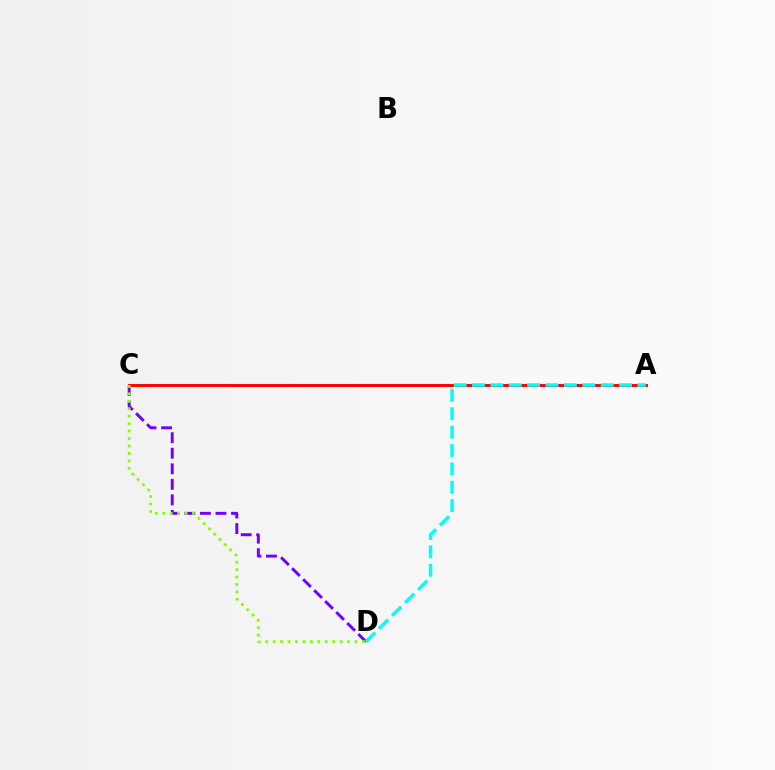{('C', 'D'): [{'color': '#7200ff', 'line_style': 'dashed', 'thickness': 2.11}, {'color': '#84ff00', 'line_style': 'dotted', 'thickness': 2.02}], ('A', 'C'): [{'color': '#ff0000', 'line_style': 'solid', 'thickness': 2.12}], ('A', 'D'): [{'color': '#00fff6', 'line_style': 'dashed', 'thickness': 2.5}]}